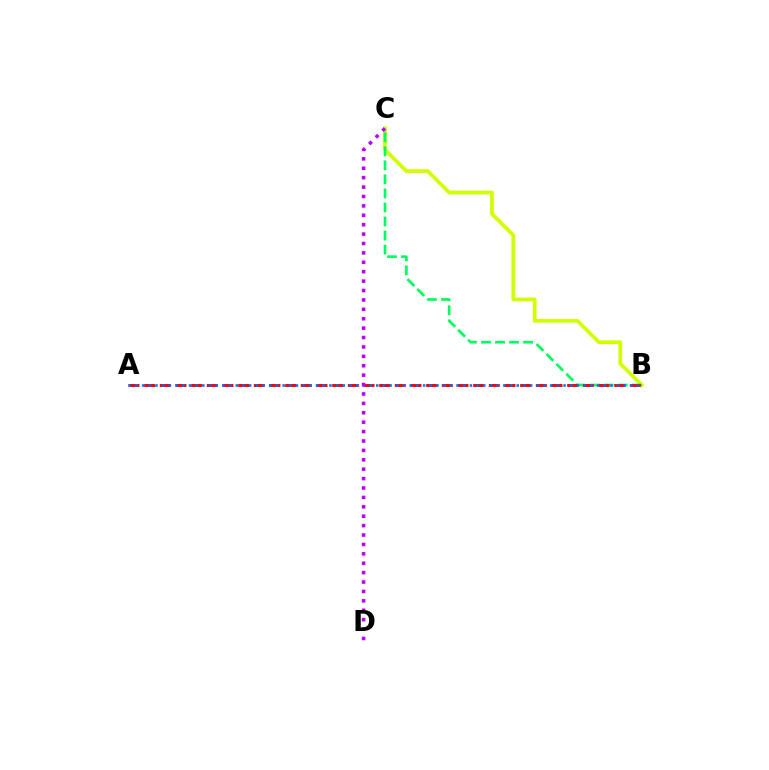{('B', 'C'): [{'color': '#d1ff00', 'line_style': 'solid', 'thickness': 2.71}, {'color': '#00ff5c', 'line_style': 'dashed', 'thickness': 1.91}], ('A', 'B'): [{'color': '#ff0000', 'line_style': 'dashed', 'thickness': 2.13}, {'color': '#0074ff', 'line_style': 'dotted', 'thickness': 1.82}], ('C', 'D'): [{'color': '#b900ff', 'line_style': 'dotted', 'thickness': 2.56}]}